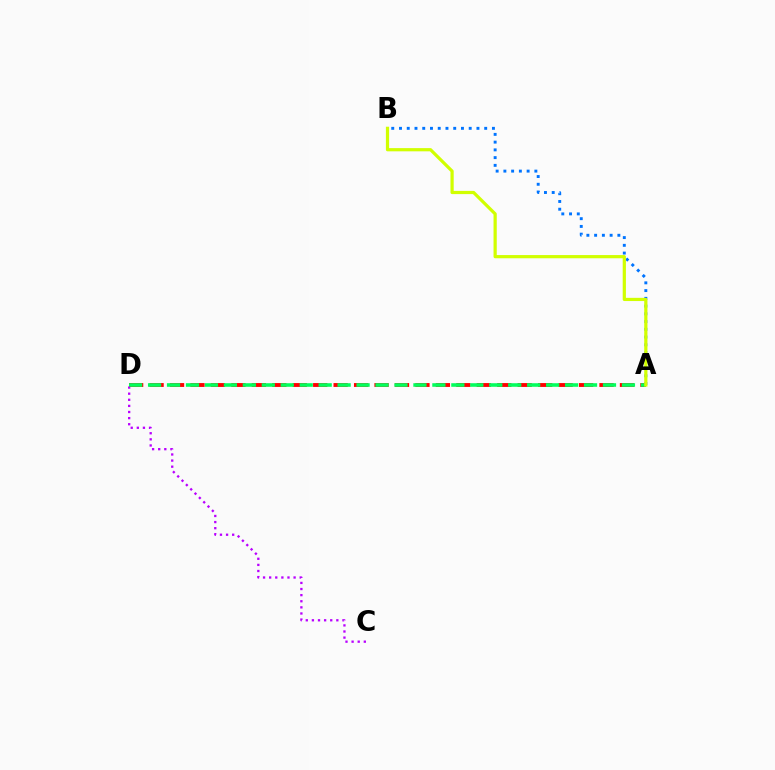{('C', 'D'): [{'color': '#b900ff', 'line_style': 'dotted', 'thickness': 1.66}], ('A', 'B'): [{'color': '#0074ff', 'line_style': 'dotted', 'thickness': 2.1}, {'color': '#d1ff00', 'line_style': 'solid', 'thickness': 2.31}], ('A', 'D'): [{'color': '#ff0000', 'line_style': 'dashed', 'thickness': 2.78}, {'color': '#00ff5c', 'line_style': 'dashed', 'thickness': 2.58}]}